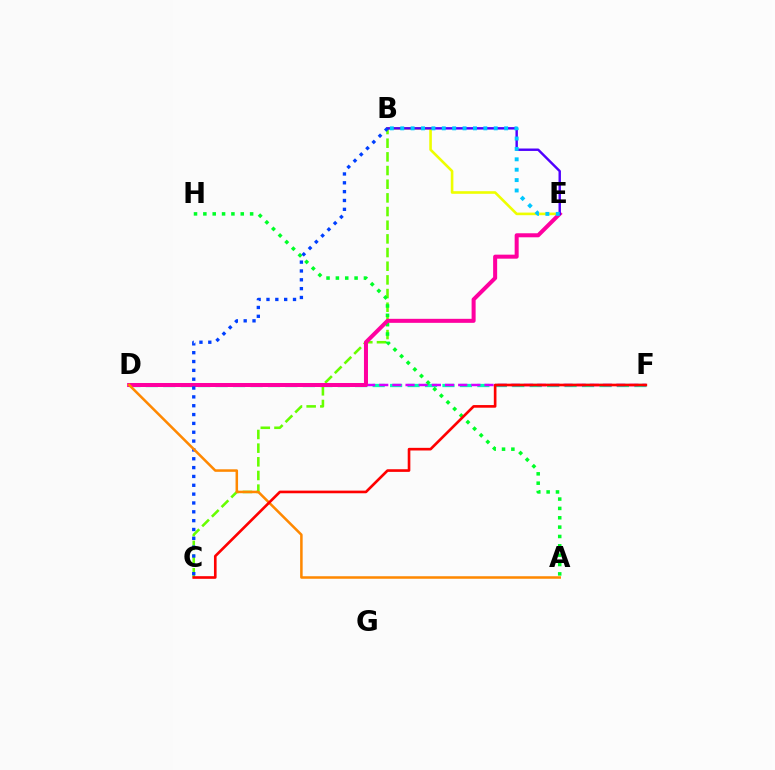{('D', 'F'): [{'color': '#00ffaf', 'line_style': 'dashed', 'thickness': 2.37}, {'color': '#d600ff', 'line_style': 'dashed', 'thickness': 1.79}], ('B', 'E'): [{'color': '#eeff00', 'line_style': 'solid', 'thickness': 1.88}, {'color': '#4f00ff', 'line_style': 'solid', 'thickness': 1.75}, {'color': '#00c7ff', 'line_style': 'dotted', 'thickness': 2.82}], ('B', 'C'): [{'color': '#66ff00', 'line_style': 'dashed', 'thickness': 1.86}, {'color': '#003fff', 'line_style': 'dotted', 'thickness': 2.4}], ('A', 'H'): [{'color': '#00ff27', 'line_style': 'dotted', 'thickness': 2.54}], ('D', 'E'): [{'color': '#ff00a0', 'line_style': 'solid', 'thickness': 2.89}], ('A', 'D'): [{'color': '#ff8800', 'line_style': 'solid', 'thickness': 1.82}], ('C', 'F'): [{'color': '#ff0000', 'line_style': 'solid', 'thickness': 1.9}]}